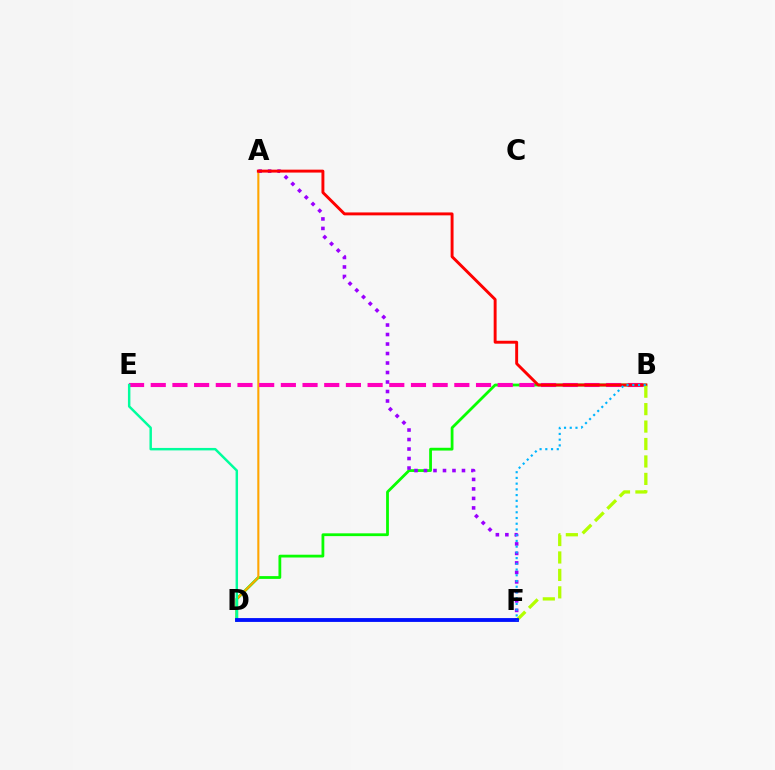{('B', 'D'): [{'color': '#08ff00', 'line_style': 'solid', 'thickness': 2.01}], ('A', 'D'): [{'color': '#ffa500', 'line_style': 'solid', 'thickness': 1.51}], ('A', 'F'): [{'color': '#9b00ff', 'line_style': 'dotted', 'thickness': 2.58}], ('B', 'E'): [{'color': '#ff00bd', 'line_style': 'dashed', 'thickness': 2.95}], ('D', 'E'): [{'color': '#00ff9d', 'line_style': 'solid', 'thickness': 1.77}], ('A', 'B'): [{'color': '#ff0000', 'line_style': 'solid', 'thickness': 2.1}], ('B', 'F'): [{'color': '#b3ff00', 'line_style': 'dashed', 'thickness': 2.37}, {'color': '#00b5ff', 'line_style': 'dotted', 'thickness': 1.56}], ('D', 'F'): [{'color': '#0010ff', 'line_style': 'solid', 'thickness': 2.76}]}